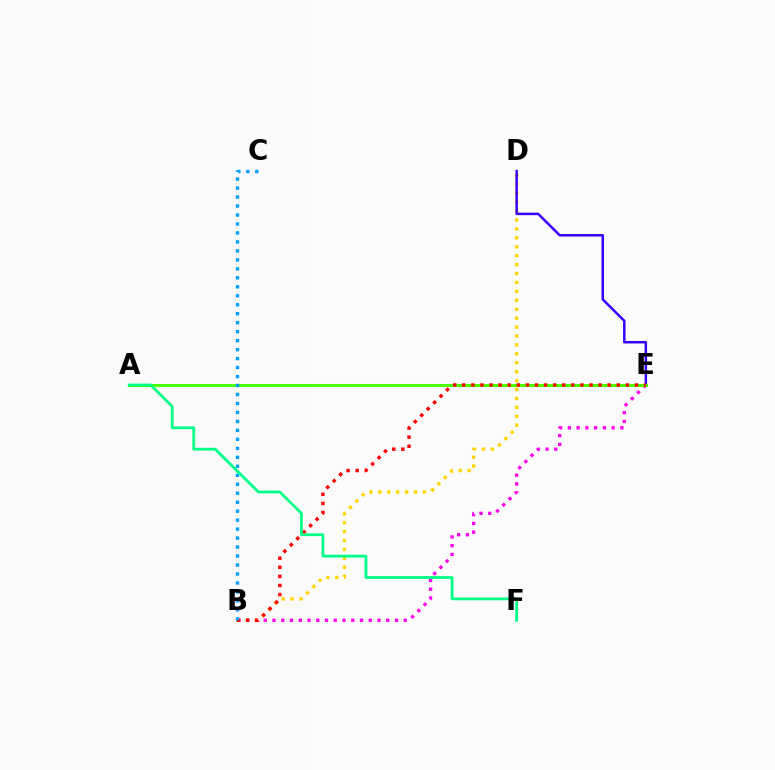{('B', 'E'): [{'color': '#ff00ed', 'line_style': 'dotted', 'thickness': 2.38}, {'color': '#ff0000', 'line_style': 'dotted', 'thickness': 2.47}], ('B', 'D'): [{'color': '#ffd500', 'line_style': 'dotted', 'thickness': 2.42}], ('D', 'E'): [{'color': '#3700ff', 'line_style': 'solid', 'thickness': 1.8}], ('A', 'E'): [{'color': '#4fff00', 'line_style': 'solid', 'thickness': 2.2}], ('B', 'C'): [{'color': '#009eff', 'line_style': 'dotted', 'thickness': 2.44}], ('A', 'F'): [{'color': '#00ff86', 'line_style': 'solid', 'thickness': 2.0}]}